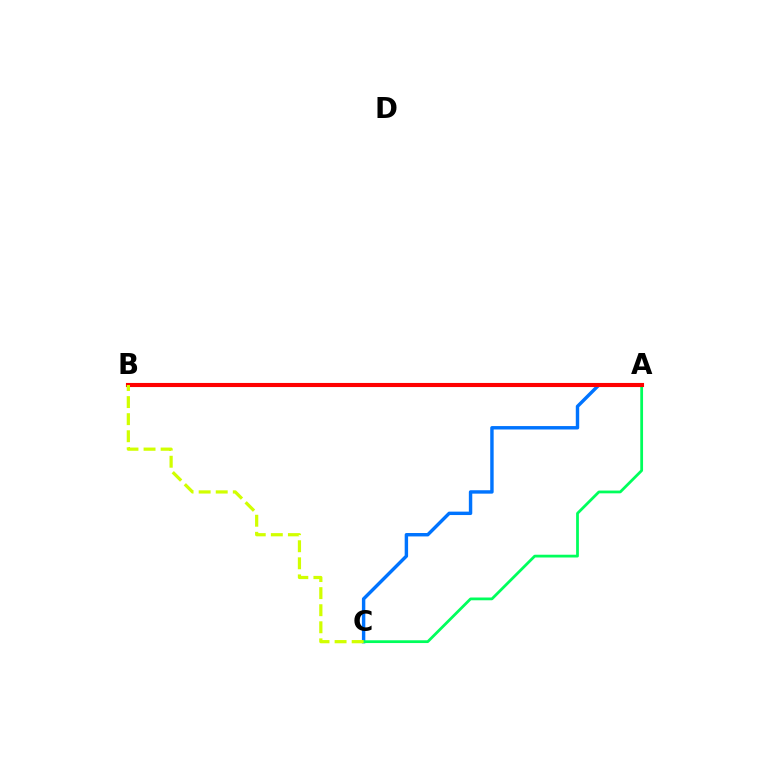{('A', 'B'): [{'color': '#b900ff', 'line_style': 'dotted', 'thickness': 1.92}, {'color': '#ff0000', 'line_style': 'solid', 'thickness': 2.95}], ('A', 'C'): [{'color': '#0074ff', 'line_style': 'solid', 'thickness': 2.46}, {'color': '#00ff5c', 'line_style': 'solid', 'thickness': 1.99}], ('B', 'C'): [{'color': '#d1ff00', 'line_style': 'dashed', 'thickness': 2.32}]}